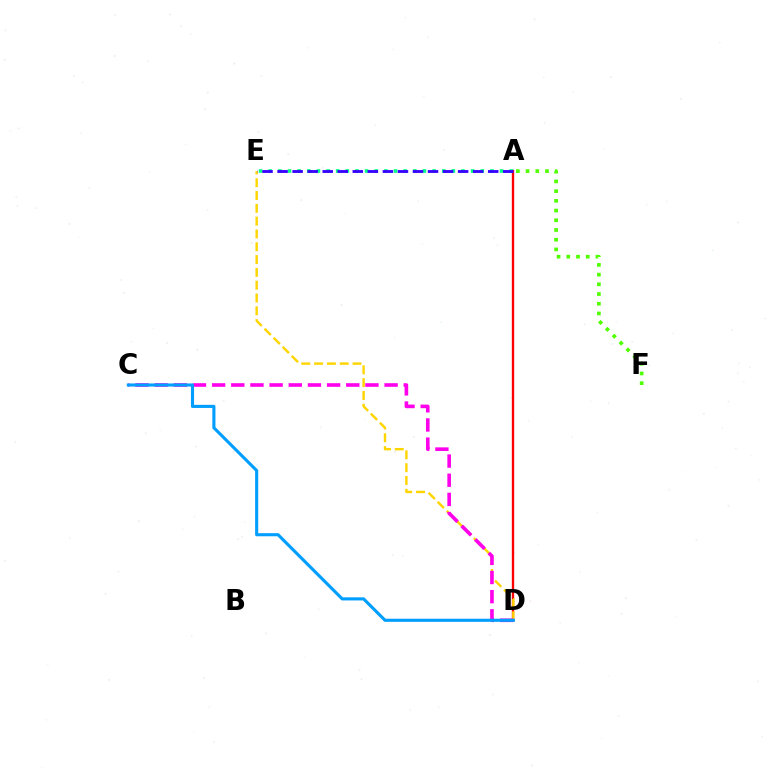{('A', 'D'): [{'color': '#ff0000', 'line_style': 'solid', 'thickness': 1.69}], ('D', 'E'): [{'color': '#ffd500', 'line_style': 'dashed', 'thickness': 1.74}], ('A', 'E'): [{'color': '#00ff86', 'line_style': 'dotted', 'thickness': 2.62}, {'color': '#3700ff', 'line_style': 'dashed', 'thickness': 2.04}], ('C', 'D'): [{'color': '#ff00ed', 'line_style': 'dashed', 'thickness': 2.6}, {'color': '#009eff', 'line_style': 'solid', 'thickness': 2.24}], ('A', 'F'): [{'color': '#4fff00', 'line_style': 'dotted', 'thickness': 2.64}]}